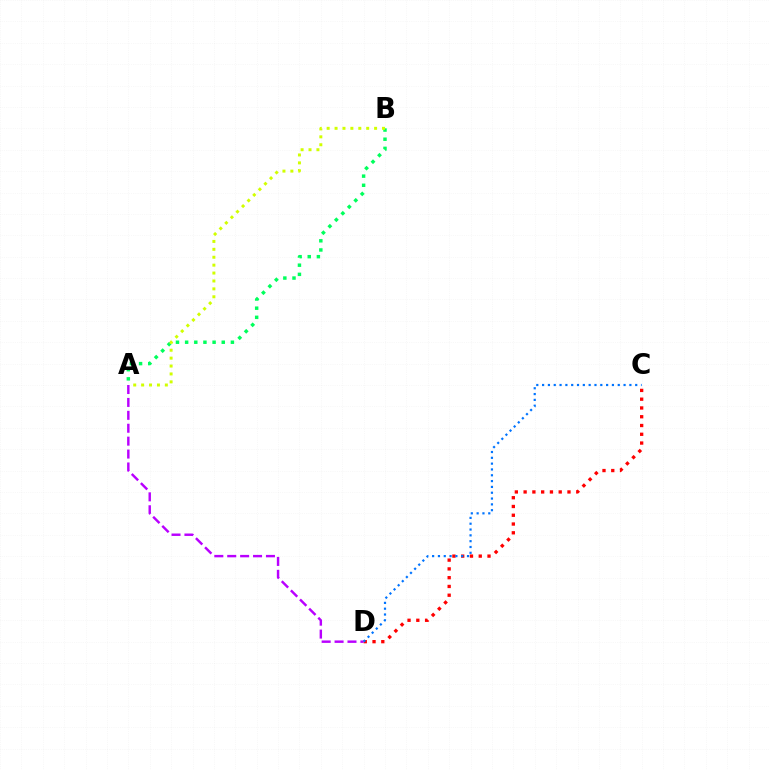{('A', 'B'): [{'color': '#00ff5c', 'line_style': 'dotted', 'thickness': 2.49}, {'color': '#d1ff00', 'line_style': 'dotted', 'thickness': 2.15}], ('C', 'D'): [{'color': '#ff0000', 'line_style': 'dotted', 'thickness': 2.38}, {'color': '#0074ff', 'line_style': 'dotted', 'thickness': 1.58}], ('A', 'D'): [{'color': '#b900ff', 'line_style': 'dashed', 'thickness': 1.75}]}